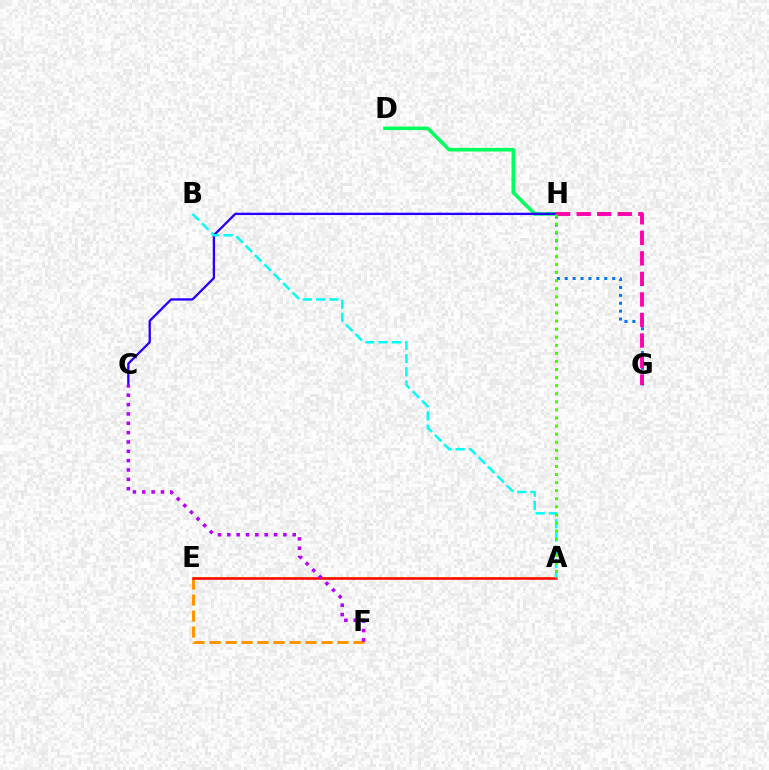{('D', 'H'): [{'color': '#00ff5c', 'line_style': 'solid', 'thickness': 2.58}], ('E', 'F'): [{'color': '#ff9400', 'line_style': 'dashed', 'thickness': 2.17}], ('G', 'H'): [{'color': '#0074ff', 'line_style': 'dotted', 'thickness': 2.15}, {'color': '#ff00ac', 'line_style': 'dashed', 'thickness': 2.79}], ('C', 'H'): [{'color': '#2500ff', 'line_style': 'solid', 'thickness': 1.67}], ('A', 'E'): [{'color': '#d1ff00', 'line_style': 'dashed', 'thickness': 1.53}, {'color': '#ff0000', 'line_style': 'solid', 'thickness': 1.81}], ('A', 'B'): [{'color': '#00fff6', 'line_style': 'dashed', 'thickness': 1.8}], ('C', 'F'): [{'color': '#b900ff', 'line_style': 'dotted', 'thickness': 2.54}], ('A', 'H'): [{'color': '#3dff00', 'line_style': 'dotted', 'thickness': 2.2}]}